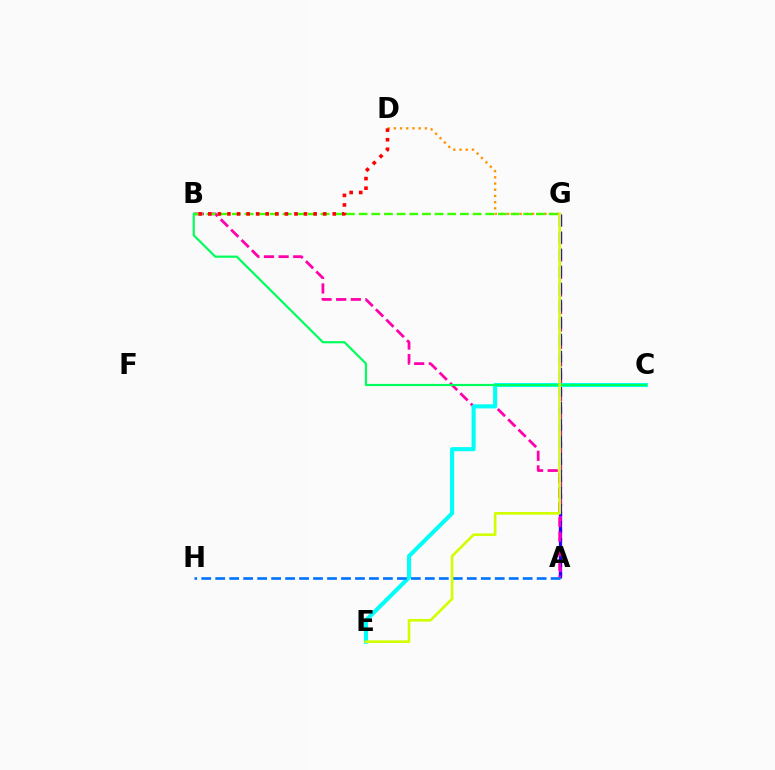{('A', 'G'): [{'color': '#b900ff', 'line_style': 'dashed', 'thickness': 2.37}, {'color': '#2500ff', 'line_style': 'dashed', 'thickness': 2.31}], ('A', 'B'): [{'color': '#ff00ac', 'line_style': 'dashed', 'thickness': 1.99}], ('C', 'E'): [{'color': '#00fff6', 'line_style': 'solid', 'thickness': 2.94}], ('A', 'H'): [{'color': '#0074ff', 'line_style': 'dashed', 'thickness': 1.9}], ('D', 'G'): [{'color': '#ff9400', 'line_style': 'dotted', 'thickness': 1.69}], ('B', 'G'): [{'color': '#3dff00', 'line_style': 'dashed', 'thickness': 1.72}], ('B', 'C'): [{'color': '#00ff5c', 'line_style': 'solid', 'thickness': 1.58}], ('B', 'D'): [{'color': '#ff0000', 'line_style': 'dotted', 'thickness': 2.6}], ('E', 'G'): [{'color': '#d1ff00', 'line_style': 'solid', 'thickness': 1.91}]}